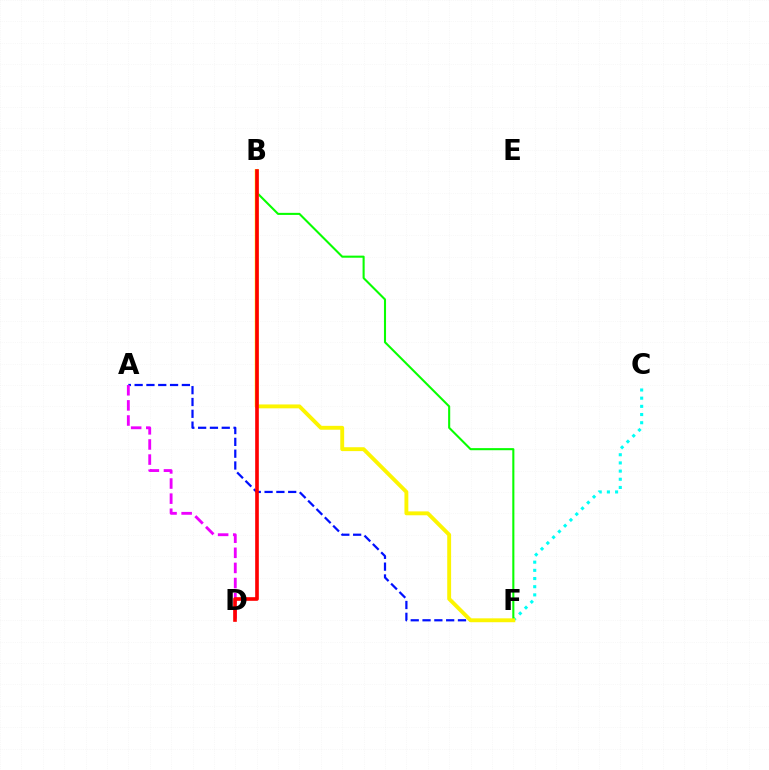{('C', 'F'): [{'color': '#00fff6', 'line_style': 'dotted', 'thickness': 2.22}], ('A', 'F'): [{'color': '#0010ff', 'line_style': 'dashed', 'thickness': 1.6}], ('A', 'D'): [{'color': '#ee00ff', 'line_style': 'dashed', 'thickness': 2.05}], ('B', 'F'): [{'color': '#08ff00', 'line_style': 'solid', 'thickness': 1.5}, {'color': '#fcf500', 'line_style': 'solid', 'thickness': 2.79}], ('B', 'D'): [{'color': '#ff0000', 'line_style': 'solid', 'thickness': 2.62}]}